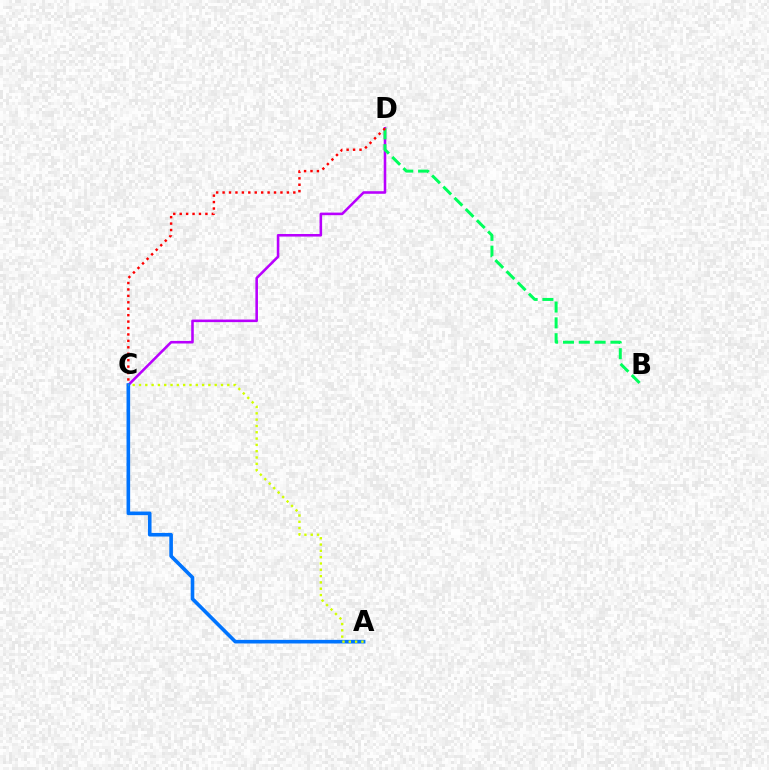{('C', 'D'): [{'color': '#b900ff', 'line_style': 'solid', 'thickness': 1.85}, {'color': '#ff0000', 'line_style': 'dotted', 'thickness': 1.75}], ('B', 'D'): [{'color': '#00ff5c', 'line_style': 'dashed', 'thickness': 2.15}], ('A', 'C'): [{'color': '#0074ff', 'line_style': 'solid', 'thickness': 2.6}, {'color': '#d1ff00', 'line_style': 'dotted', 'thickness': 1.71}]}